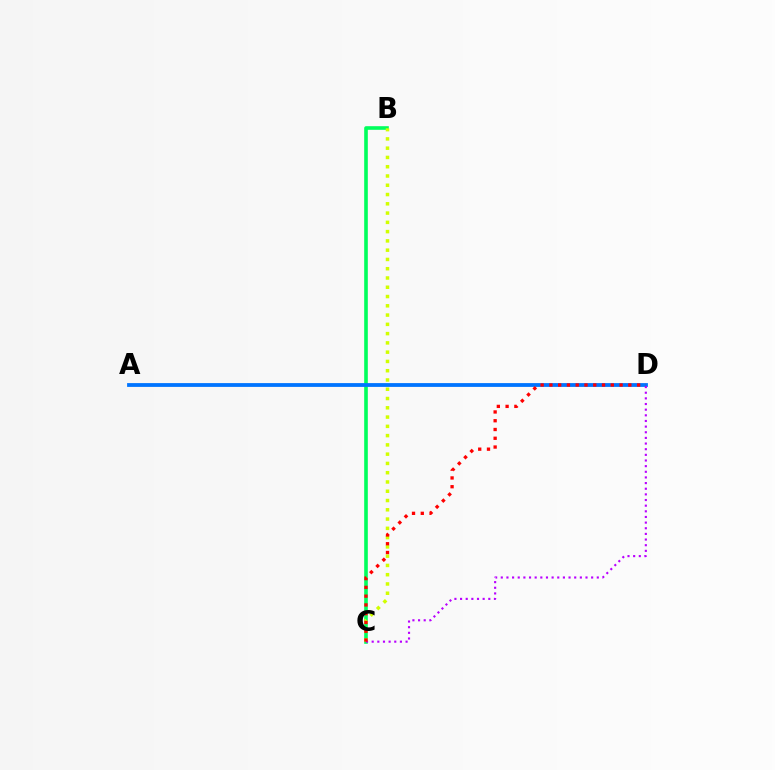{('B', 'C'): [{'color': '#00ff5c', 'line_style': 'solid', 'thickness': 2.6}, {'color': '#d1ff00', 'line_style': 'dotted', 'thickness': 2.52}], ('A', 'D'): [{'color': '#0074ff', 'line_style': 'solid', 'thickness': 2.73}], ('C', 'D'): [{'color': '#b900ff', 'line_style': 'dotted', 'thickness': 1.53}, {'color': '#ff0000', 'line_style': 'dotted', 'thickness': 2.38}]}